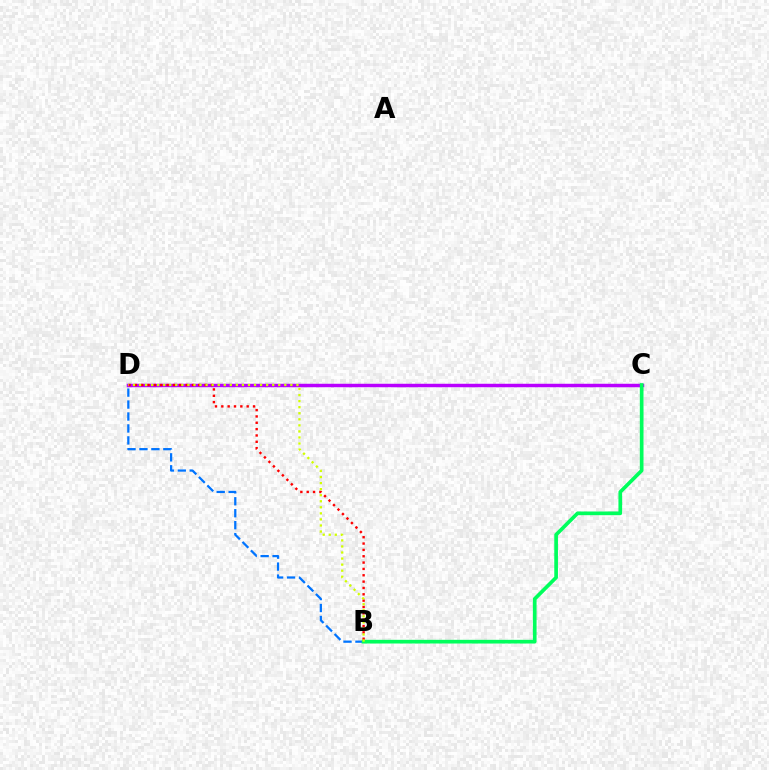{('C', 'D'): [{'color': '#b900ff', 'line_style': 'solid', 'thickness': 2.49}], ('B', 'D'): [{'color': '#ff0000', 'line_style': 'dotted', 'thickness': 1.72}, {'color': '#0074ff', 'line_style': 'dashed', 'thickness': 1.62}, {'color': '#d1ff00', 'line_style': 'dotted', 'thickness': 1.64}], ('B', 'C'): [{'color': '#00ff5c', 'line_style': 'solid', 'thickness': 2.65}]}